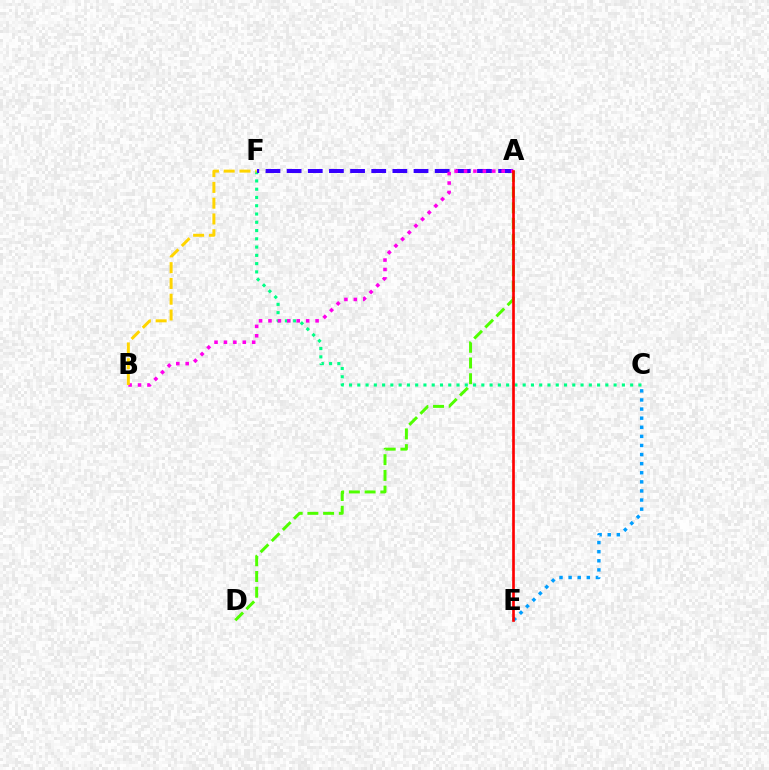{('C', 'E'): [{'color': '#009eff', 'line_style': 'dotted', 'thickness': 2.47}], ('A', 'D'): [{'color': '#4fff00', 'line_style': 'dashed', 'thickness': 2.14}], ('C', 'F'): [{'color': '#00ff86', 'line_style': 'dotted', 'thickness': 2.25}], ('A', 'F'): [{'color': '#3700ff', 'line_style': 'dashed', 'thickness': 2.87}], ('A', 'B'): [{'color': '#ff00ed', 'line_style': 'dotted', 'thickness': 2.56}], ('A', 'E'): [{'color': '#ff0000', 'line_style': 'solid', 'thickness': 1.92}], ('B', 'F'): [{'color': '#ffd500', 'line_style': 'dashed', 'thickness': 2.14}]}